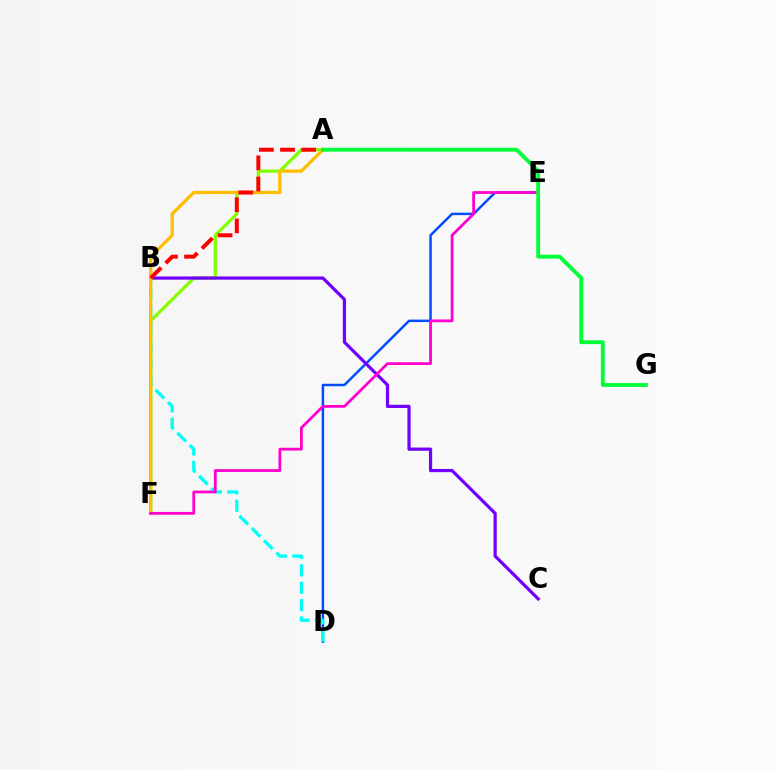{('A', 'F'): [{'color': '#84ff00', 'line_style': 'solid', 'thickness': 2.37}, {'color': '#ffbd00', 'line_style': 'solid', 'thickness': 2.34}], ('D', 'E'): [{'color': '#004bff', 'line_style': 'solid', 'thickness': 1.77}], ('B', 'C'): [{'color': '#7200ff', 'line_style': 'solid', 'thickness': 2.31}], ('B', 'D'): [{'color': '#00fff6', 'line_style': 'dashed', 'thickness': 2.36}], ('E', 'F'): [{'color': '#ff00cf', 'line_style': 'solid', 'thickness': 2.0}], ('A', 'B'): [{'color': '#ff0000', 'line_style': 'dashed', 'thickness': 2.87}], ('A', 'G'): [{'color': '#00ff39', 'line_style': 'solid', 'thickness': 2.78}]}